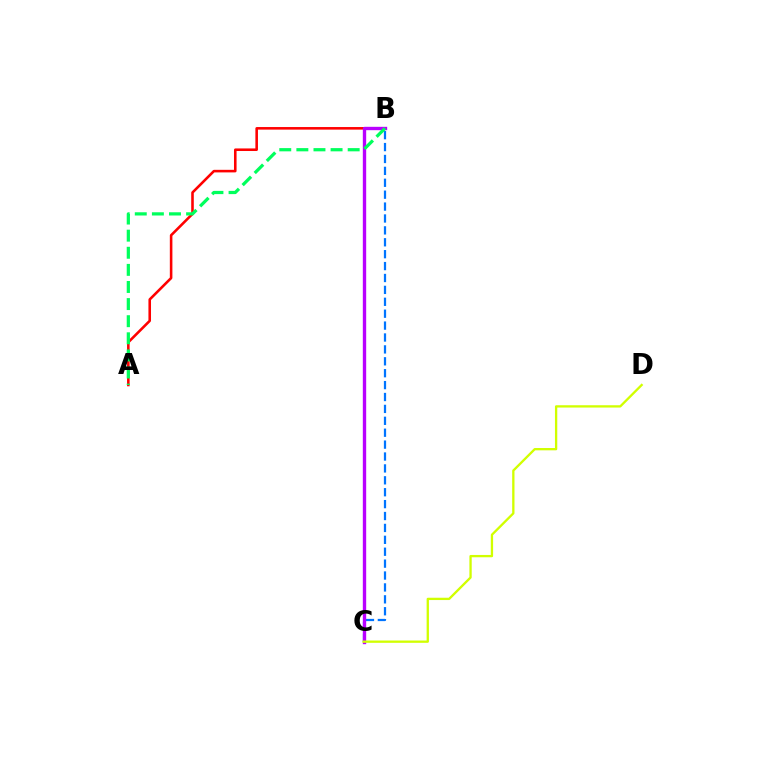{('A', 'B'): [{'color': '#ff0000', 'line_style': 'solid', 'thickness': 1.86}, {'color': '#00ff5c', 'line_style': 'dashed', 'thickness': 2.32}], ('B', 'C'): [{'color': '#0074ff', 'line_style': 'dashed', 'thickness': 1.62}, {'color': '#b900ff', 'line_style': 'solid', 'thickness': 2.42}], ('C', 'D'): [{'color': '#d1ff00', 'line_style': 'solid', 'thickness': 1.67}]}